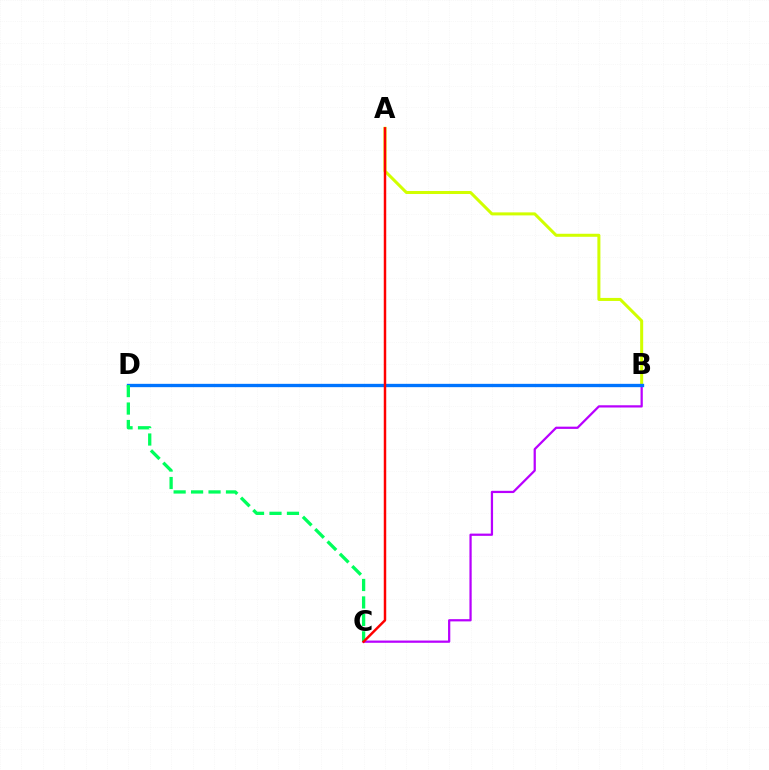{('B', 'C'): [{'color': '#b900ff', 'line_style': 'solid', 'thickness': 1.61}], ('A', 'B'): [{'color': '#d1ff00', 'line_style': 'solid', 'thickness': 2.18}], ('B', 'D'): [{'color': '#0074ff', 'line_style': 'solid', 'thickness': 2.39}], ('C', 'D'): [{'color': '#00ff5c', 'line_style': 'dashed', 'thickness': 2.37}], ('A', 'C'): [{'color': '#ff0000', 'line_style': 'solid', 'thickness': 1.78}]}